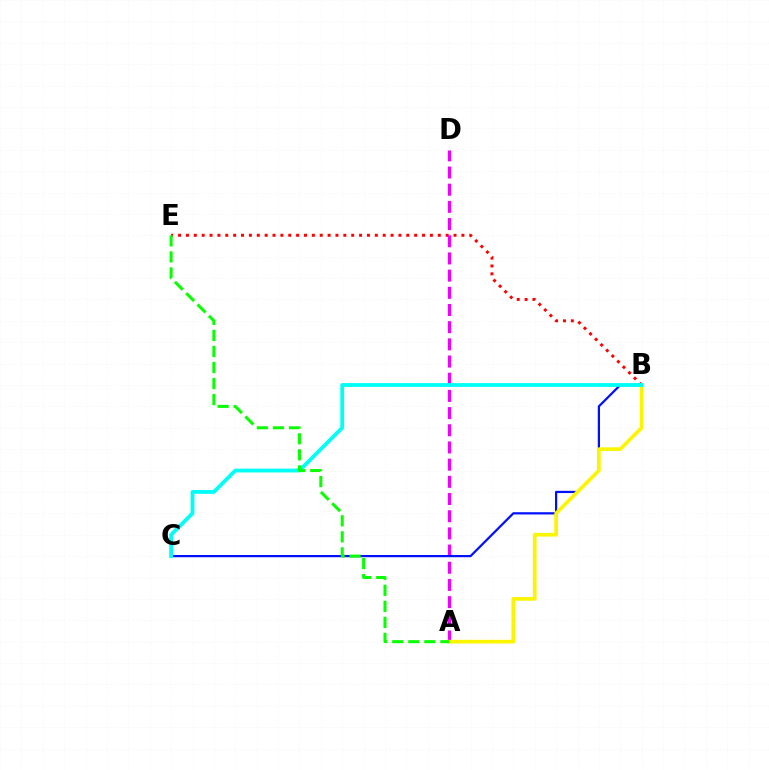{('B', 'E'): [{'color': '#ff0000', 'line_style': 'dotted', 'thickness': 2.14}], ('A', 'D'): [{'color': '#ee00ff', 'line_style': 'dashed', 'thickness': 2.33}], ('B', 'C'): [{'color': '#0010ff', 'line_style': 'solid', 'thickness': 1.6}, {'color': '#00fff6', 'line_style': 'solid', 'thickness': 2.75}], ('A', 'B'): [{'color': '#fcf500', 'line_style': 'solid', 'thickness': 2.65}], ('A', 'E'): [{'color': '#08ff00', 'line_style': 'dashed', 'thickness': 2.18}]}